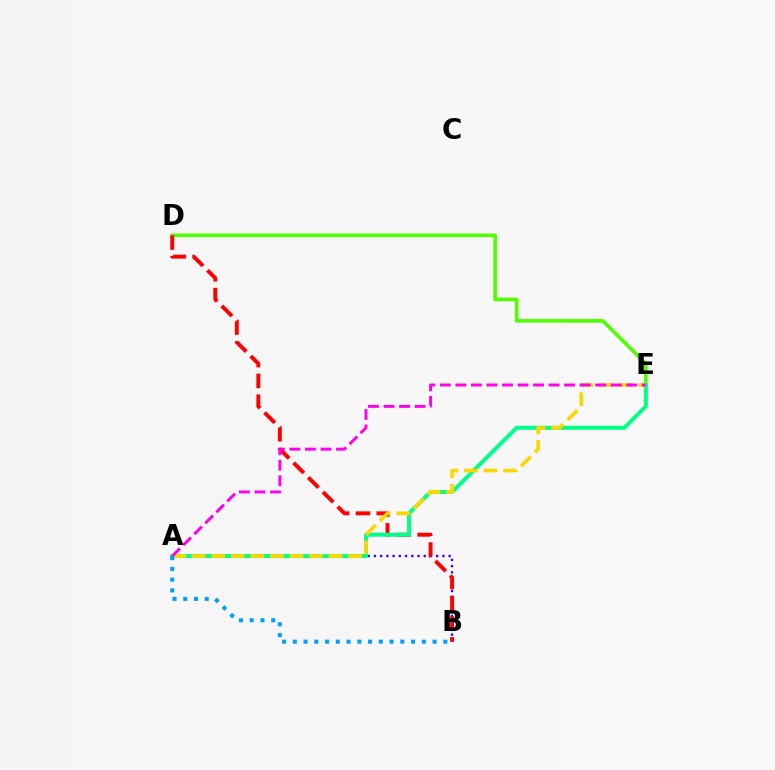{('A', 'B'): [{'color': '#3700ff', 'line_style': 'dotted', 'thickness': 1.69}, {'color': '#009eff', 'line_style': 'dotted', 'thickness': 2.92}], ('D', 'E'): [{'color': '#4fff00', 'line_style': 'solid', 'thickness': 2.6}], ('B', 'D'): [{'color': '#ff0000', 'line_style': 'dashed', 'thickness': 2.82}], ('A', 'E'): [{'color': '#00ff86', 'line_style': 'solid', 'thickness': 2.87}, {'color': '#ffd500', 'line_style': 'dashed', 'thickness': 2.66}, {'color': '#ff00ed', 'line_style': 'dashed', 'thickness': 2.11}]}